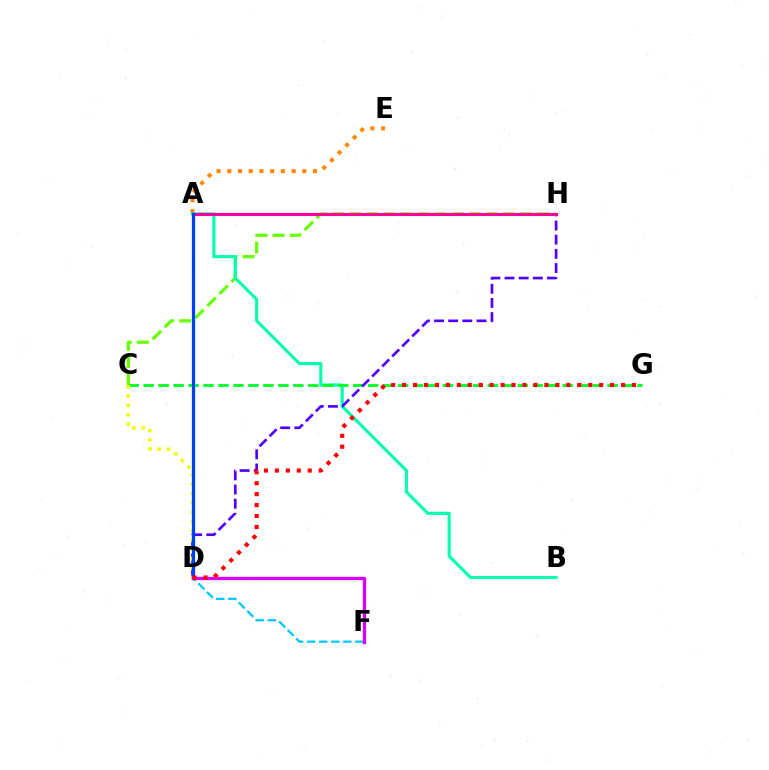{('C', 'H'): [{'color': '#66ff00', 'line_style': 'dashed', 'thickness': 2.32}], ('A', 'E'): [{'color': '#ff8800', 'line_style': 'dotted', 'thickness': 2.91}], ('A', 'B'): [{'color': '#00ffaf', 'line_style': 'solid', 'thickness': 2.25}], ('C', 'G'): [{'color': '#00ff27', 'line_style': 'dashed', 'thickness': 2.03}], ('D', 'H'): [{'color': '#4f00ff', 'line_style': 'dashed', 'thickness': 1.92}], ('A', 'H'): [{'color': '#ff00a0', 'line_style': 'solid', 'thickness': 2.22}], ('D', 'F'): [{'color': '#00c7ff', 'line_style': 'dashed', 'thickness': 1.64}, {'color': '#d600ff', 'line_style': 'solid', 'thickness': 2.39}], ('C', 'D'): [{'color': '#eeff00', 'line_style': 'dotted', 'thickness': 2.53}], ('A', 'D'): [{'color': '#003fff', 'line_style': 'solid', 'thickness': 2.35}], ('D', 'G'): [{'color': '#ff0000', 'line_style': 'dotted', 'thickness': 2.97}]}